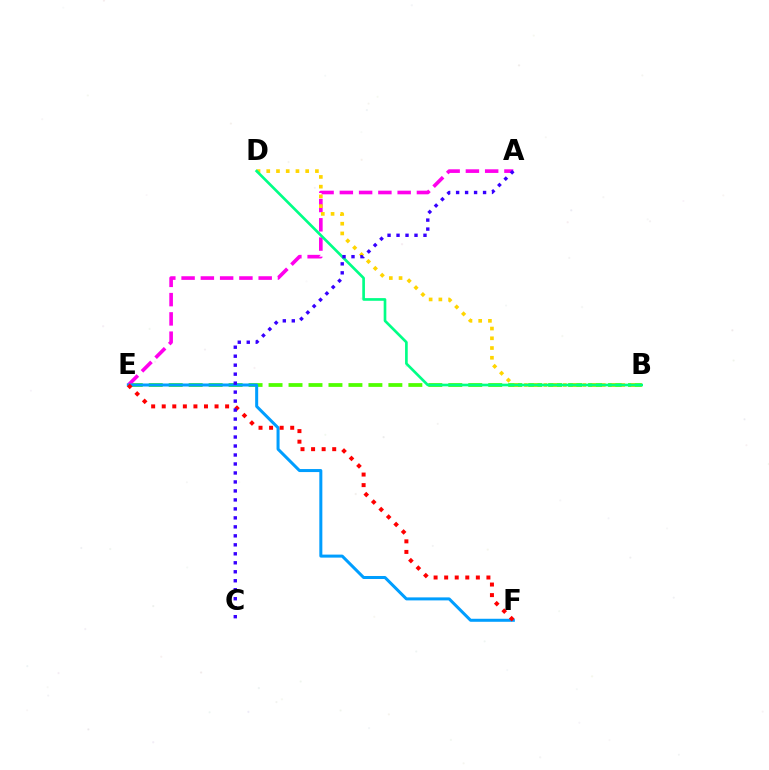{('B', 'E'): [{'color': '#4fff00', 'line_style': 'dashed', 'thickness': 2.71}], ('A', 'E'): [{'color': '#ff00ed', 'line_style': 'dashed', 'thickness': 2.62}], ('B', 'D'): [{'color': '#ffd500', 'line_style': 'dotted', 'thickness': 2.65}, {'color': '#00ff86', 'line_style': 'solid', 'thickness': 1.92}], ('E', 'F'): [{'color': '#009eff', 'line_style': 'solid', 'thickness': 2.17}, {'color': '#ff0000', 'line_style': 'dotted', 'thickness': 2.87}], ('A', 'C'): [{'color': '#3700ff', 'line_style': 'dotted', 'thickness': 2.44}]}